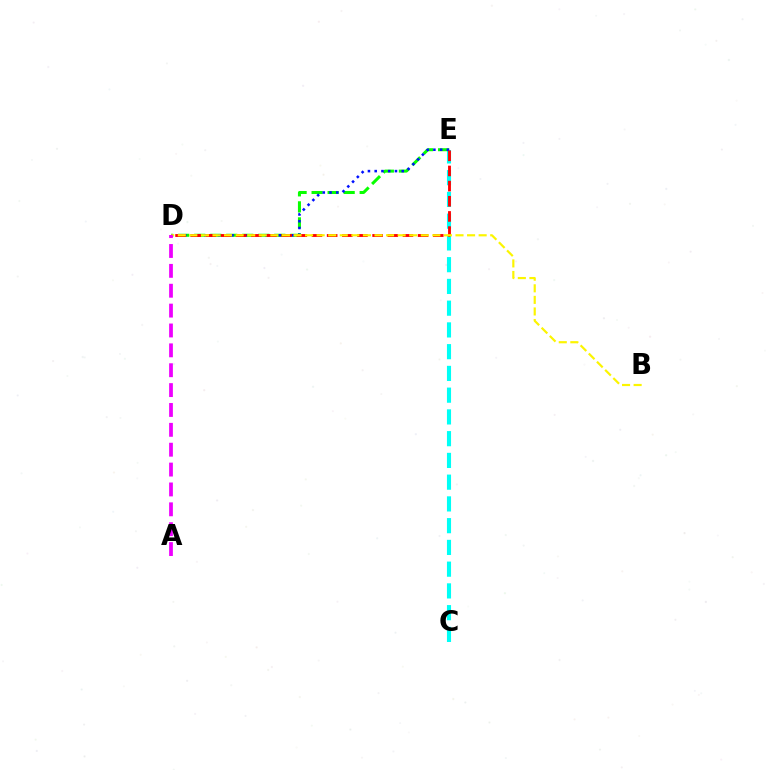{('C', 'E'): [{'color': '#00fff6', 'line_style': 'dashed', 'thickness': 2.95}], ('D', 'E'): [{'color': '#08ff00', 'line_style': 'dashed', 'thickness': 2.18}, {'color': '#0010ff', 'line_style': 'dotted', 'thickness': 1.84}, {'color': '#ff0000', 'line_style': 'dashed', 'thickness': 2.06}], ('B', 'D'): [{'color': '#fcf500', 'line_style': 'dashed', 'thickness': 1.57}], ('A', 'D'): [{'color': '#ee00ff', 'line_style': 'dashed', 'thickness': 2.7}]}